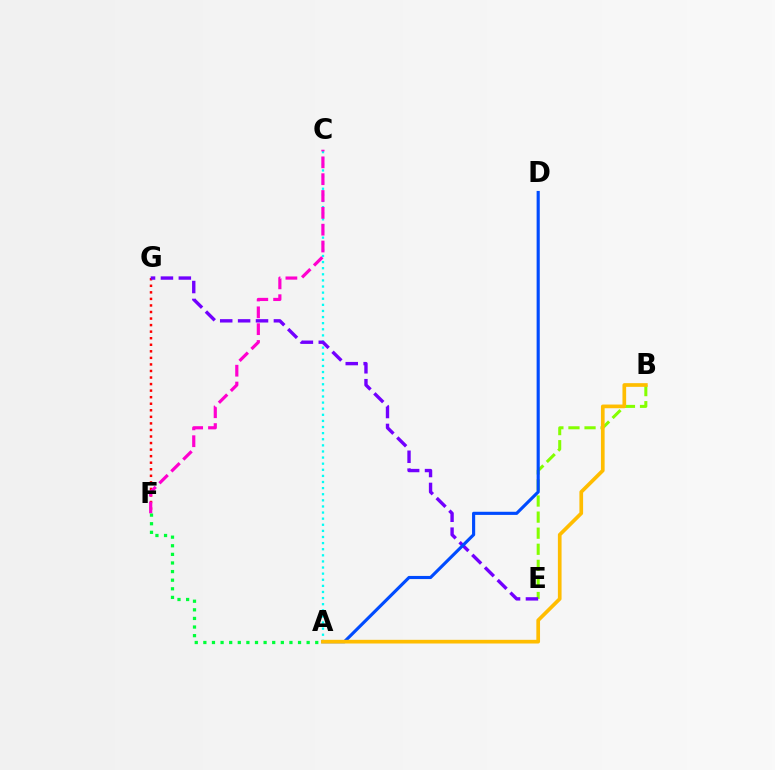{('B', 'E'): [{'color': '#84ff00', 'line_style': 'dashed', 'thickness': 2.18}], ('F', 'G'): [{'color': '#ff0000', 'line_style': 'dotted', 'thickness': 1.78}], ('A', 'C'): [{'color': '#00fff6', 'line_style': 'dotted', 'thickness': 1.66}], ('C', 'F'): [{'color': '#ff00cf', 'line_style': 'dashed', 'thickness': 2.29}], ('E', 'G'): [{'color': '#7200ff', 'line_style': 'dashed', 'thickness': 2.43}], ('A', 'D'): [{'color': '#004bff', 'line_style': 'solid', 'thickness': 2.26}], ('A', 'F'): [{'color': '#00ff39', 'line_style': 'dotted', 'thickness': 2.34}], ('A', 'B'): [{'color': '#ffbd00', 'line_style': 'solid', 'thickness': 2.65}]}